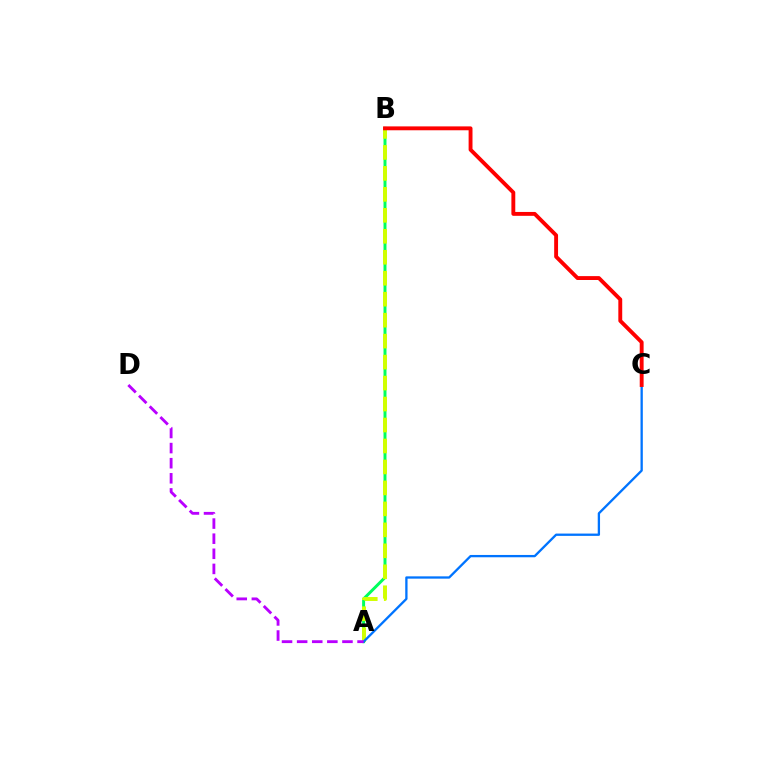{('A', 'B'): [{'color': '#00ff5c', 'line_style': 'solid', 'thickness': 2.14}, {'color': '#d1ff00', 'line_style': 'dashed', 'thickness': 2.85}], ('A', 'C'): [{'color': '#0074ff', 'line_style': 'solid', 'thickness': 1.66}], ('B', 'C'): [{'color': '#ff0000', 'line_style': 'solid', 'thickness': 2.8}], ('A', 'D'): [{'color': '#b900ff', 'line_style': 'dashed', 'thickness': 2.05}]}